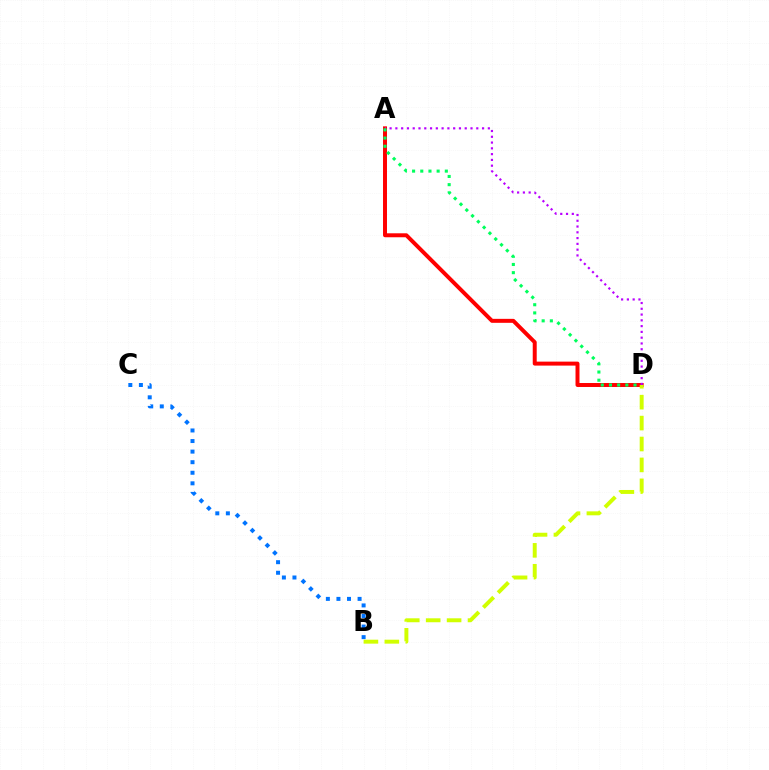{('B', 'C'): [{'color': '#0074ff', 'line_style': 'dotted', 'thickness': 2.87}], ('A', 'D'): [{'color': '#ff0000', 'line_style': 'solid', 'thickness': 2.86}, {'color': '#b900ff', 'line_style': 'dotted', 'thickness': 1.57}, {'color': '#00ff5c', 'line_style': 'dotted', 'thickness': 2.22}], ('B', 'D'): [{'color': '#d1ff00', 'line_style': 'dashed', 'thickness': 2.84}]}